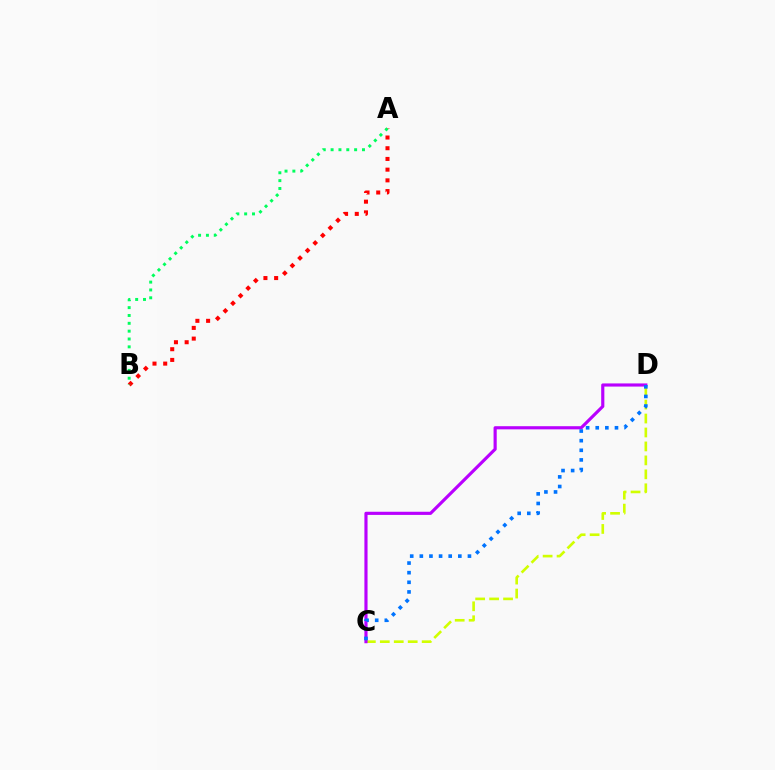{('A', 'B'): [{'color': '#ff0000', 'line_style': 'dotted', 'thickness': 2.91}, {'color': '#00ff5c', 'line_style': 'dotted', 'thickness': 2.13}], ('C', 'D'): [{'color': '#d1ff00', 'line_style': 'dashed', 'thickness': 1.9}, {'color': '#b900ff', 'line_style': 'solid', 'thickness': 2.27}, {'color': '#0074ff', 'line_style': 'dotted', 'thickness': 2.61}]}